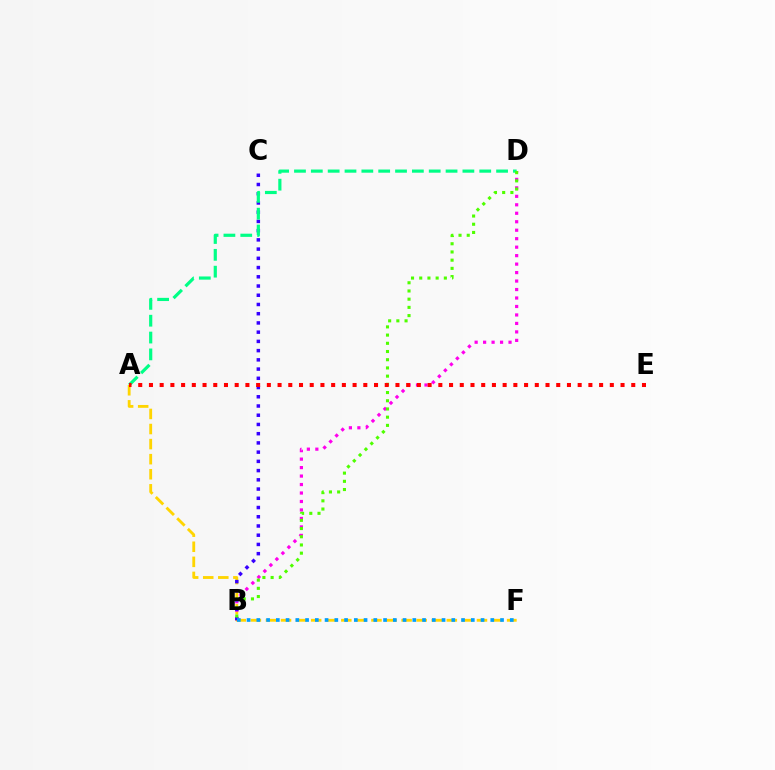{('A', 'F'): [{'color': '#ffd500', 'line_style': 'dashed', 'thickness': 2.05}], ('B', 'D'): [{'color': '#ff00ed', 'line_style': 'dotted', 'thickness': 2.3}, {'color': '#4fff00', 'line_style': 'dotted', 'thickness': 2.23}], ('B', 'C'): [{'color': '#3700ff', 'line_style': 'dotted', 'thickness': 2.51}], ('A', 'D'): [{'color': '#00ff86', 'line_style': 'dashed', 'thickness': 2.29}], ('B', 'F'): [{'color': '#009eff', 'line_style': 'dotted', 'thickness': 2.65}], ('A', 'E'): [{'color': '#ff0000', 'line_style': 'dotted', 'thickness': 2.91}]}